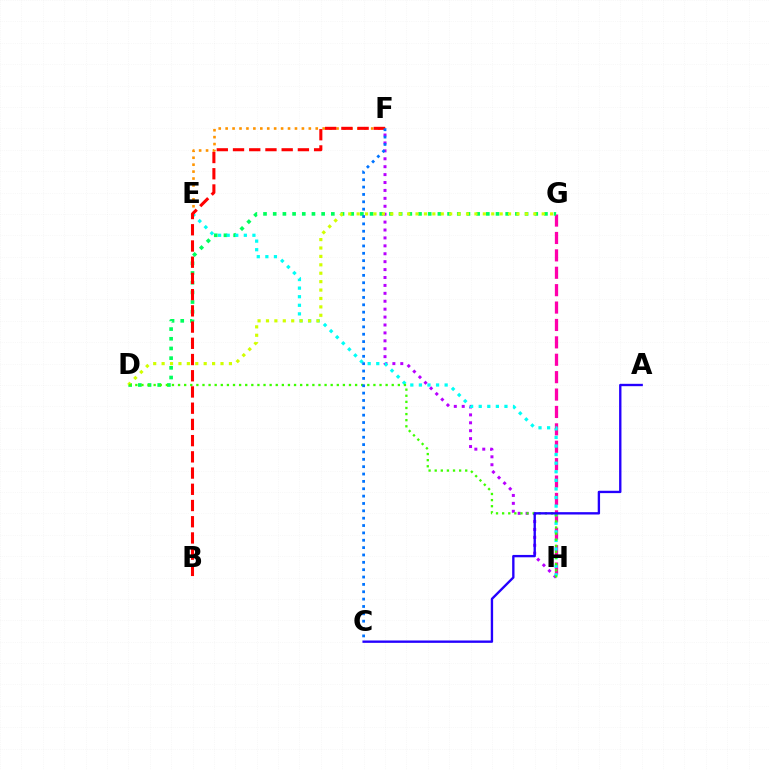{('E', 'F'): [{'color': '#ff9400', 'line_style': 'dotted', 'thickness': 1.88}], ('G', 'H'): [{'color': '#ff00ac', 'line_style': 'dashed', 'thickness': 2.36}], ('D', 'G'): [{'color': '#00ff5c', 'line_style': 'dotted', 'thickness': 2.63}, {'color': '#d1ff00', 'line_style': 'dotted', 'thickness': 2.29}], ('F', 'H'): [{'color': '#b900ff', 'line_style': 'dotted', 'thickness': 2.15}], ('E', 'H'): [{'color': '#00fff6', 'line_style': 'dotted', 'thickness': 2.33}], ('D', 'H'): [{'color': '#3dff00', 'line_style': 'dotted', 'thickness': 1.66}], ('A', 'C'): [{'color': '#2500ff', 'line_style': 'solid', 'thickness': 1.7}], ('B', 'F'): [{'color': '#ff0000', 'line_style': 'dashed', 'thickness': 2.2}], ('C', 'F'): [{'color': '#0074ff', 'line_style': 'dotted', 'thickness': 2.0}]}